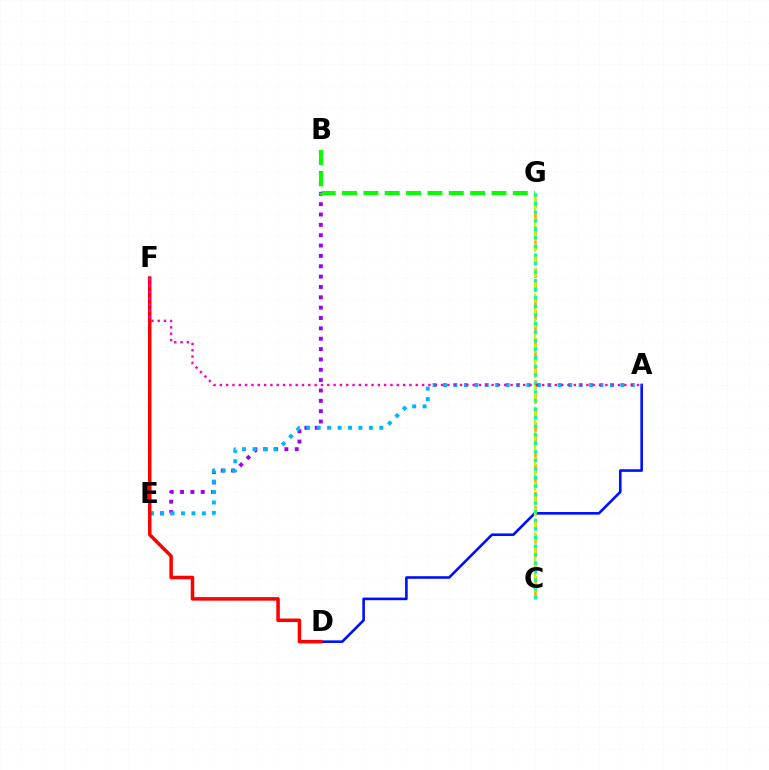{('A', 'D'): [{'color': '#0010ff', 'line_style': 'solid', 'thickness': 1.88}], ('C', 'G'): [{'color': '#ffa500', 'line_style': 'dashed', 'thickness': 1.9}, {'color': '#b3ff00', 'line_style': 'dashed', 'thickness': 1.71}, {'color': '#00ff9d', 'line_style': 'dotted', 'thickness': 2.33}], ('B', 'E'): [{'color': '#9b00ff', 'line_style': 'dotted', 'thickness': 2.81}], ('A', 'E'): [{'color': '#00b5ff', 'line_style': 'dotted', 'thickness': 2.84}], ('D', 'F'): [{'color': '#ff0000', 'line_style': 'solid', 'thickness': 2.53}], ('B', 'G'): [{'color': '#08ff00', 'line_style': 'dashed', 'thickness': 2.9}], ('A', 'F'): [{'color': '#ff00bd', 'line_style': 'dotted', 'thickness': 1.72}]}